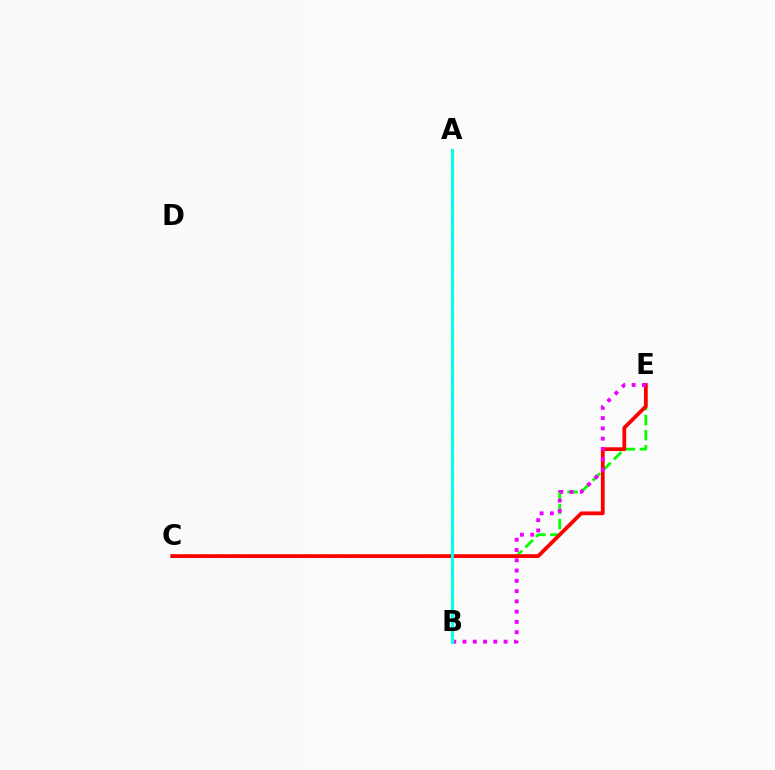{('C', 'E'): [{'color': '#08ff00', 'line_style': 'dashed', 'thickness': 2.04}, {'color': '#ff0000', 'line_style': 'solid', 'thickness': 2.72}], ('B', 'E'): [{'color': '#ee00ff', 'line_style': 'dotted', 'thickness': 2.79}], ('A', 'B'): [{'color': '#0010ff', 'line_style': 'dashed', 'thickness': 2.17}, {'color': '#fcf500', 'line_style': 'dashed', 'thickness': 2.41}, {'color': '#00fff6', 'line_style': 'solid', 'thickness': 2.11}]}